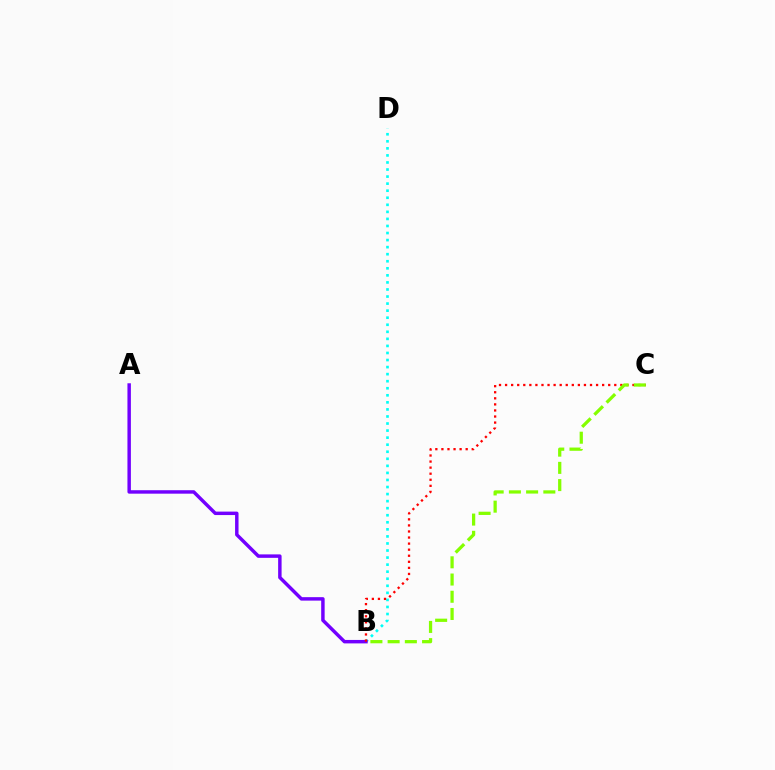{('B', 'D'): [{'color': '#00fff6', 'line_style': 'dotted', 'thickness': 1.92}], ('A', 'B'): [{'color': '#7200ff', 'line_style': 'solid', 'thickness': 2.49}], ('B', 'C'): [{'color': '#ff0000', 'line_style': 'dotted', 'thickness': 1.65}, {'color': '#84ff00', 'line_style': 'dashed', 'thickness': 2.34}]}